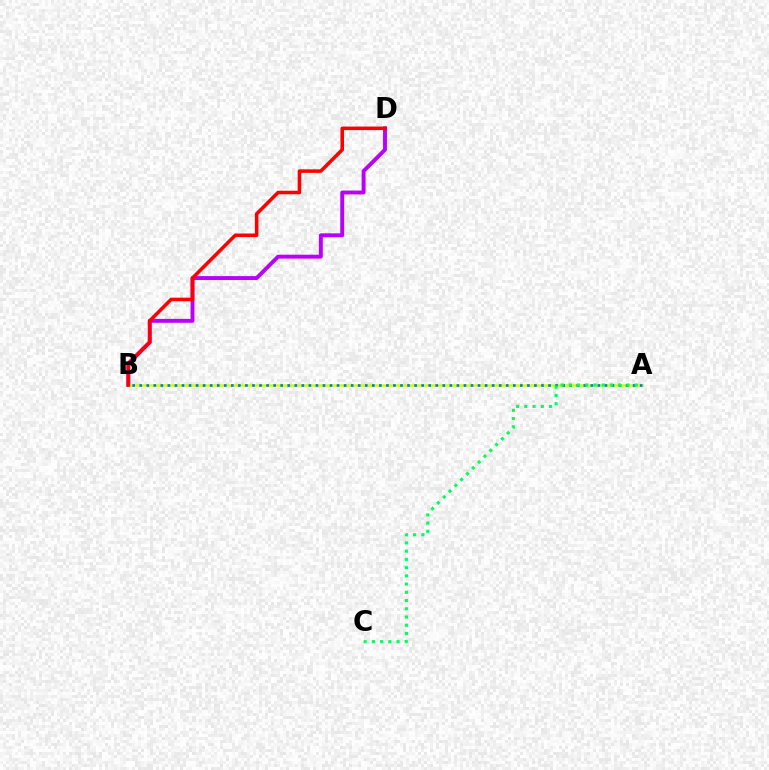{('B', 'D'): [{'color': '#b900ff', 'line_style': 'solid', 'thickness': 2.82}, {'color': '#ff0000', 'line_style': 'solid', 'thickness': 2.56}], ('A', 'B'): [{'color': '#d1ff00', 'line_style': 'solid', 'thickness': 1.82}, {'color': '#0074ff', 'line_style': 'dotted', 'thickness': 1.92}], ('A', 'C'): [{'color': '#00ff5c', 'line_style': 'dotted', 'thickness': 2.24}]}